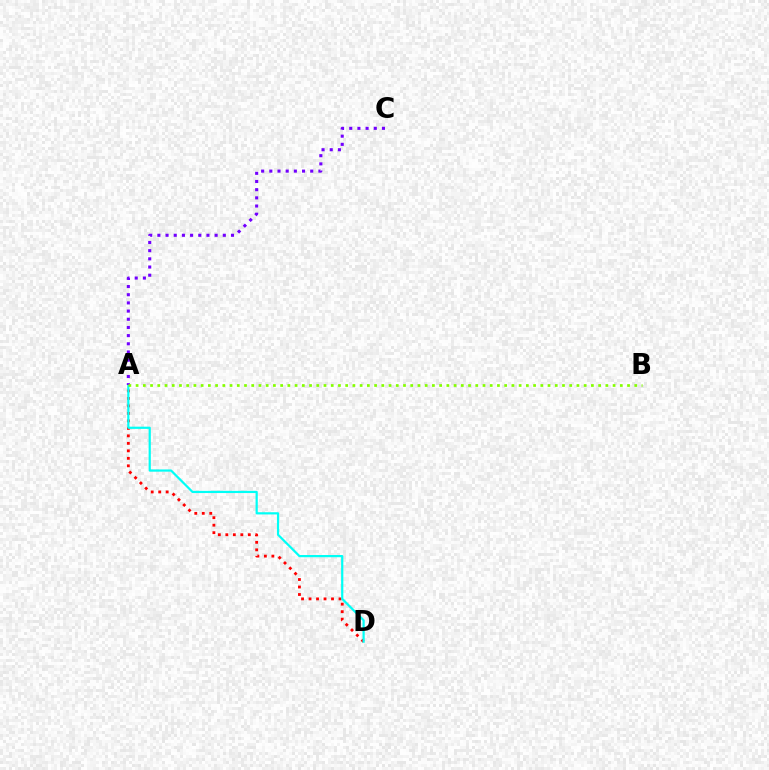{('A', 'D'): [{'color': '#ff0000', 'line_style': 'dotted', 'thickness': 2.04}, {'color': '#00fff6', 'line_style': 'solid', 'thickness': 1.59}], ('A', 'C'): [{'color': '#7200ff', 'line_style': 'dotted', 'thickness': 2.22}], ('A', 'B'): [{'color': '#84ff00', 'line_style': 'dotted', 'thickness': 1.96}]}